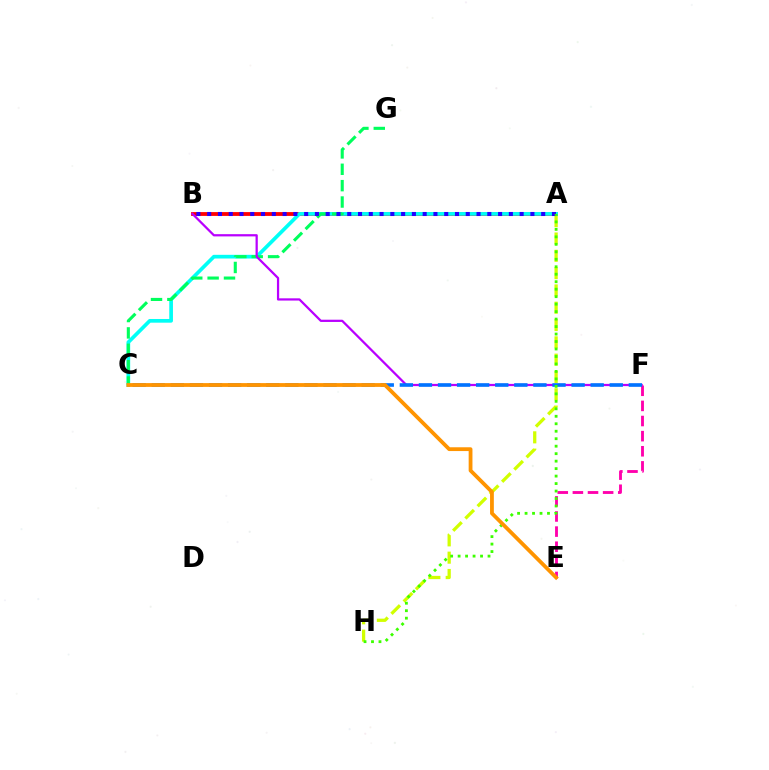{('A', 'H'): [{'color': '#d1ff00', 'line_style': 'dashed', 'thickness': 2.35}, {'color': '#3dff00', 'line_style': 'dotted', 'thickness': 2.03}], ('A', 'B'): [{'color': '#ff0000', 'line_style': 'solid', 'thickness': 2.75}, {'color': '#2500ff', 'line_style': 'dotted', 'thickness': 2.93}], ('A', 'C'): [{'color': '#00fff6', 'line_style': 'solid', 'thickness': 2.66}], ('C', 'G'): [{'color': '#00ff5c', 'line_style': 'dashed', 'thickness': 2.22}], ('B', 'F'): [{'color': '#b900ff', 'line_style': 'solid', 'thickness': 1.61}], ('E', 'F'): [{'color': '#ff00ac', 'line_style': 'dashed', 'thickness': 2.05}], ('C', 'F'): [{'color': '#0074ff', 'line_style': 'dashed', 'thickness': 2.59}], ('C', 'E'): [{'color': '#ff9400', 'line_style': 'solid', 'thickness': 2.73}]}